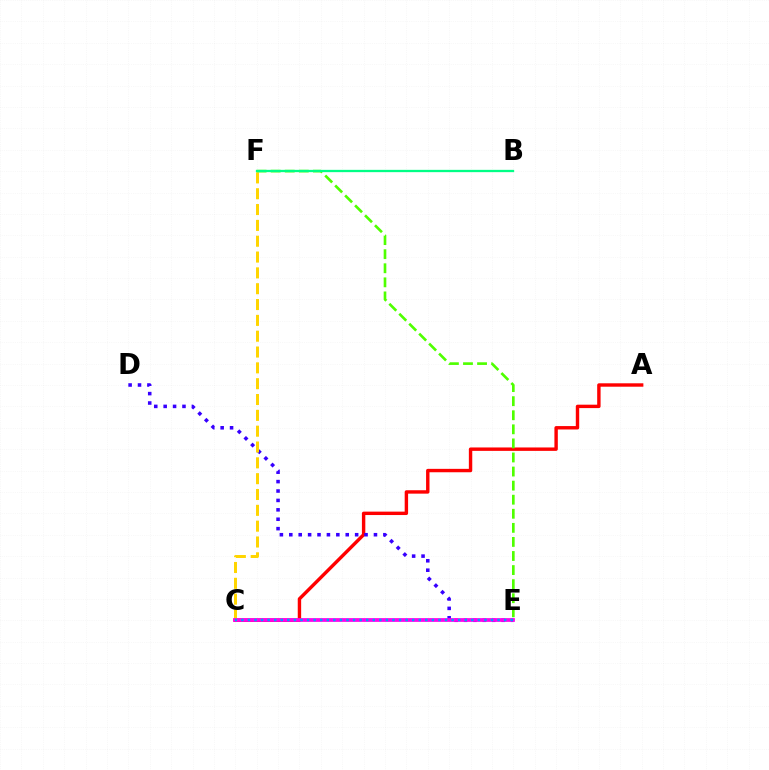{('A', 'C'): [{'color': '#ff0000', 'line_style': 'solid', 'thickness': 2.45}], ('D', 'E'): [{'color': '#3700ff', 'line_style': 'dotted', 'thickness': 2.56}], ('C', 'F'): [{'color': '#ffd500', 'line_style': 'dashed', 'thickness': 2.15}], ('E', 'F'): [{'color': '#4fff00', 'line_style': 'dashed', 'thickness': 1.91}], ('C', 'E'): [{'color': '#ff00ed', 'line_style': 'solid', 'thickness': 2.69}, {'color': '#009eff', 'line_style': 'dotted', 'thickness': 1.79}], ('B', 'F'): [{'color': '#00ff86', 'line_style': 'solid', 'thickness': 1.65}]}